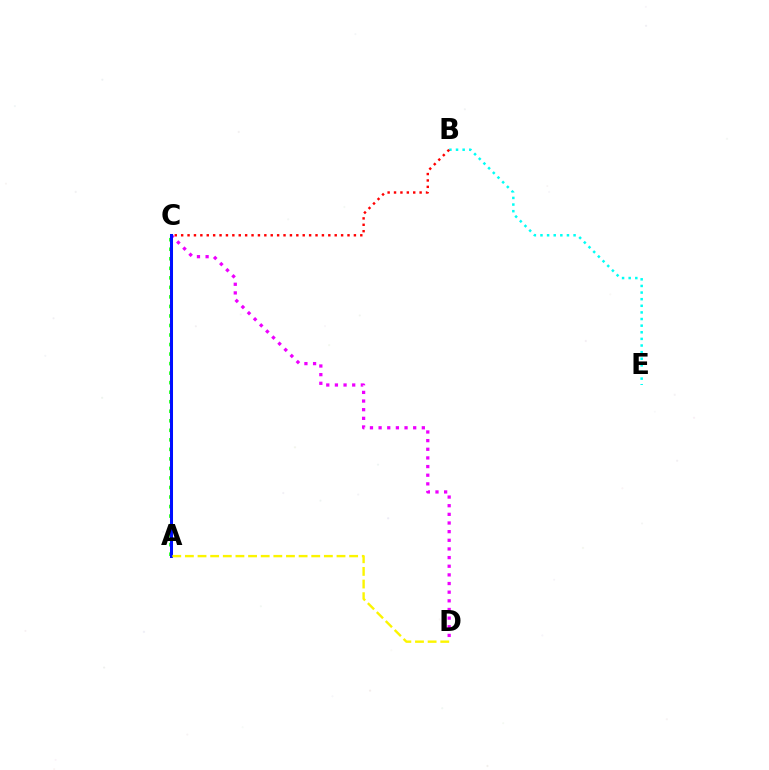{('B', 'E'): [{'color': '#00fff6', 'line_style': 'dotted', 'thickness': 1.8}], ('B', 'C'): [{'color': '#ff0000', 'line_style': 'dotted', 'thickness': 1.74}], ('C', 'D'): [{'color': '#ee00ff', 'line_style': 'dotted', 'thickness': 2.35}], ('A', 'C'): [{'color': '#08ff00', 'line_style': 'dotted', 'thickness': 2.59}, {'color': '#0010ff', 'line_style': 'solid', 'thickness': 2.18}], ('A', 'D'): [{'color': '#fcf500', 'line_style': 'dashed', 'thickness': 1.72}]}